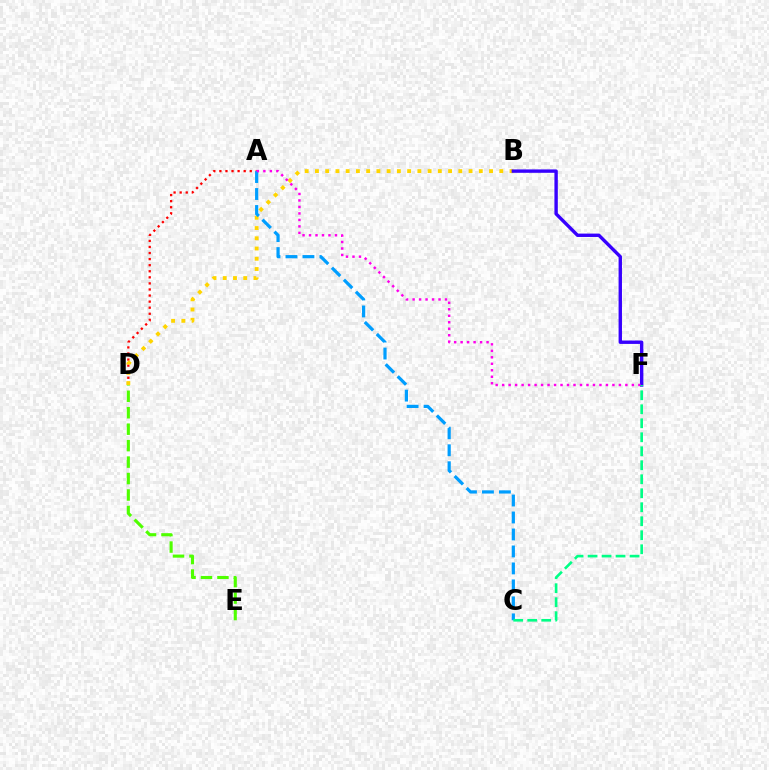{('A', 'D'): [{'color': '#ff0000', 'line_style': 'dotted', 'thickness': 1.65}], ('D', 'E'): [{'color': '#4fff00', 'line_style': 'dashed', 'thickness': 2.24}], ('B', 'D'): [{'color': '#ffd500', 'line_style': 'dotted', 'thickness': 2.78}], ('B', 'F'): [{'color': '#3700ff', 'line_style': 'solid', 'thickness': 2.44}], ('A', 'C'): [{'color': '#009eff', 'line_style': 'dashed', 'thickness': 2.31}], ('A', 'F'): [{'color': '#ff00ed', 'line_style': 'dotted', 'thickness': 1.76}], ('C', 'F'): [{'color': '#00ff86', 'line_style': 'dashed', 'thickness': 1.9}]}